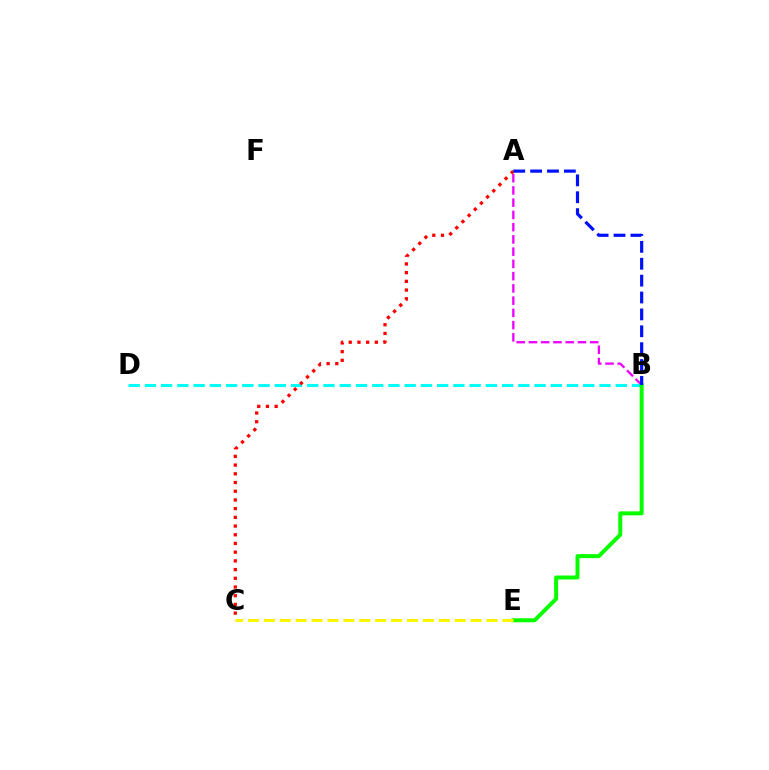{('B', 'D'): [{'color': '#00fff6', 'line_style': 'dashed', 'thickness': 2.21}], ('A', 'B'): [{'color': '#ee00ff', 'line_style': 'dashed', 'thickness': 1.66}, {'color': '#0010ff', 'line_style': 'dashed', 'thickness': 2.29}], ('A', 'C'): [{'color': '#ff0000', 'line_style': 'dotted', 'thickness': 2.37}], ('B', 'E'): [{'color': '#08ff00', 'line_style': 'solid', 'thickness': 2.86}], ('C', 'E'): [{'color': '#fcf500', 'line_style': 'dashed', 'thickness': 2.16}]}